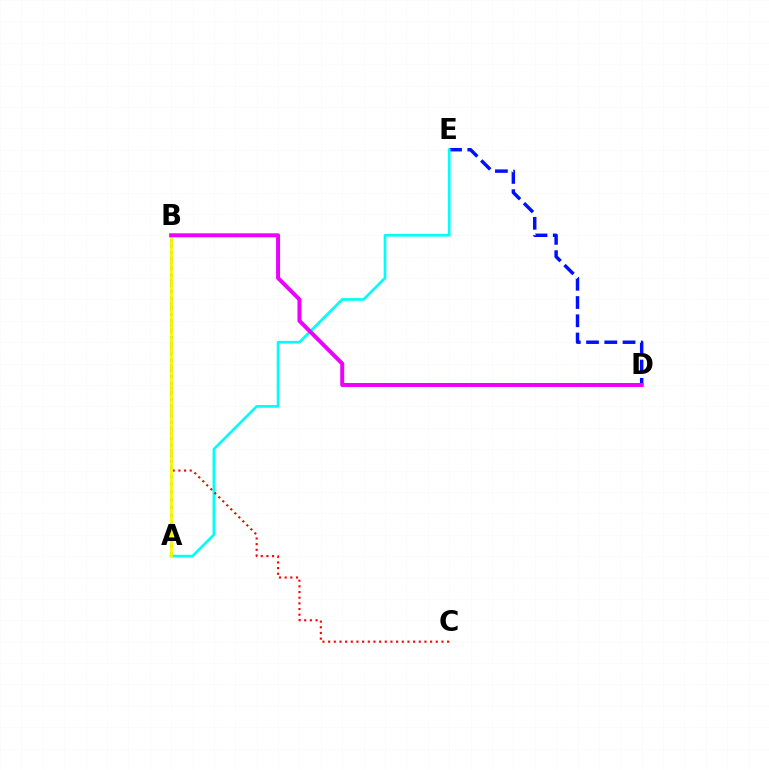{('D', 'E'): [{'color': '#0010ff', 'line_style': 'dashed', 'thickness': 2.48}], ('A', 'E'): [{'color': '#00fff6', 'line_style': 'solid', 'thickness': 1.94}], ('B', 'C'): [{'color': '#ff0000', 'line_style': 'dotted', 'thickness': 1.54}], ('A', 'B'): [{'color': '#08ff00', 'line_style': 'dotted', 'thickness': 2.1}, {'color': '#fcf500', 'line_style': 'solid', 'thickness': 1.98}], ('B', 'D'): [{'color': '#ee00ff', 'line_style': 'solid', 'thickness': 2.86}]}